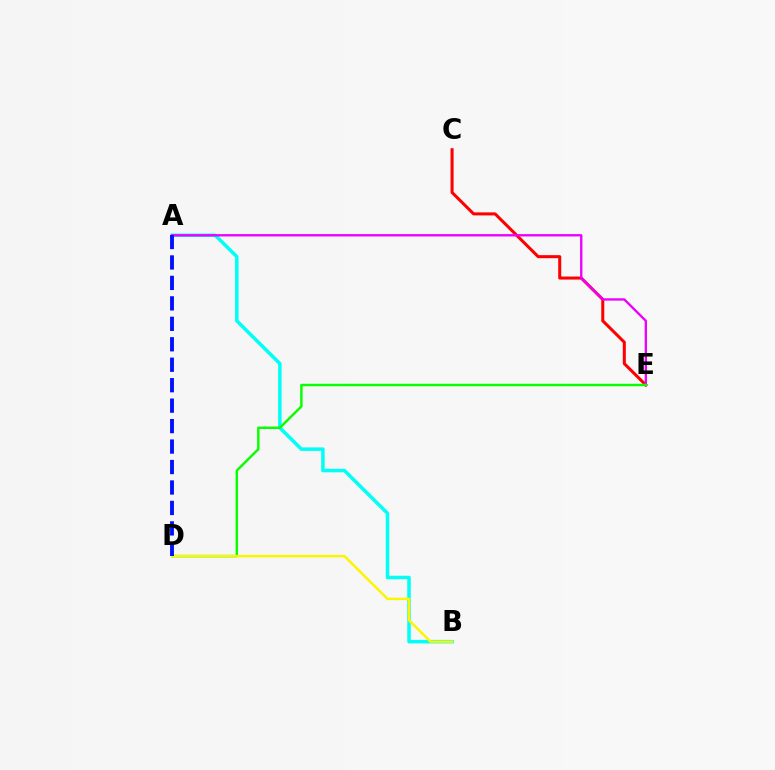{('A', 'B'): [{'color': '#00fff6', 'line_style': 'solid', 'thickness': 2.53}], ('C', 'E'): [{'color': '#ff0000', 'line_style': 'solid', 'thickness': 2.19}], ('A', 'E'): [{'color': '#ee00ff', 'line_style': 'solid', 'thickness': 1.69}], ('D', 'E'): [{'color': '#08ff00', 'line_style': 'solid', 'thickness': 1.76}], ('B', 'D'): [{'color': '#fcf500', 'line_style': 'solid', 'thickness': 1.78}], ('A', 'D'): [{'color': '#0010ff', 'line_style': 'dashed', 'thickness': 2.78}]}